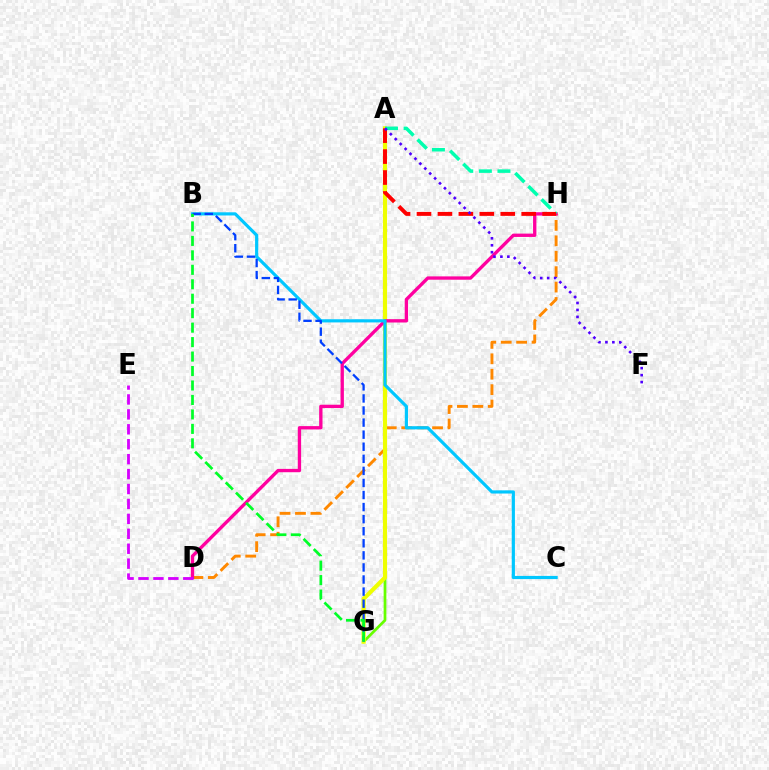{('D', 'H'): [{'color': '#ff8800', 'line_style': 'dashed', 'thickness': 2.09}, {'color': '#ff00a0', 'line_style': 'solid', 'thickness': 2.4}], ('A', 'G'): [{'color': '#66ff00', 'line_style': 'solid', 'thickness': 1.96}, {'color': '#eeff00', 'line_style': 'solid', 'thickness': 2.98}], ('B', 'C'): [{'color': '#00c7ff', 'line_style': 'solid', 'thickness': 2.29}], ('B', 'G'): [{'color': '#003fff', 'line_style': 'dashed', 'thickness': 1.64}, {'color': '#00ff27', 'line_style': 'dashed', 'thickness': 1.96}], ('A', 'H'): [{'color': '#00ffaf', 'line_style': 'dashed', 'thickness': 2.53}, {'color': '#ff0000', 'line_style': 'dashed', 'thickness': 2.84}], ('A', 'F'): [{'color': '#4f00ff', 'line_style': 'dotted', 'thickness': 1.89}], ('D', 'E'): [{'color': '#d600ff', 'line_style': 'dashed', 'thickness': 2.03}]}